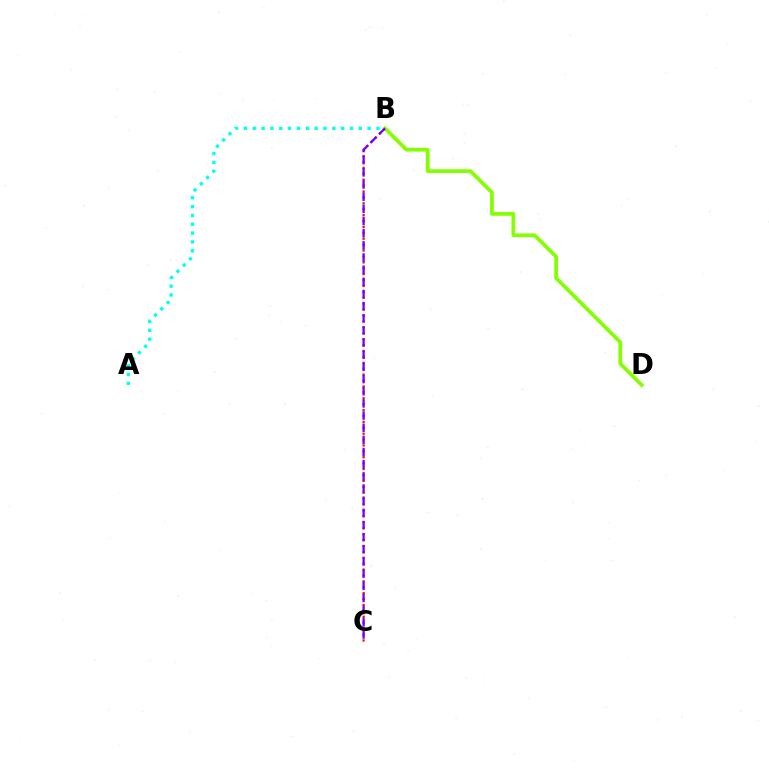{('B', 'C'): [{'color': '#ff0000', 'line_style': 'dotted', 'thickness': 1.61}, {'color': '#7200ff', 'line_style': 'dashed', 'thickness': 1.65}], ('B', 'D'): [{'color': '#84ff00', 'line_style': 'solid', 'thickness': 2.68}], ('A', 'B'): [{'color': '#00fff6', 'line_style': 'dotted', 'thickness': 2.4}]}